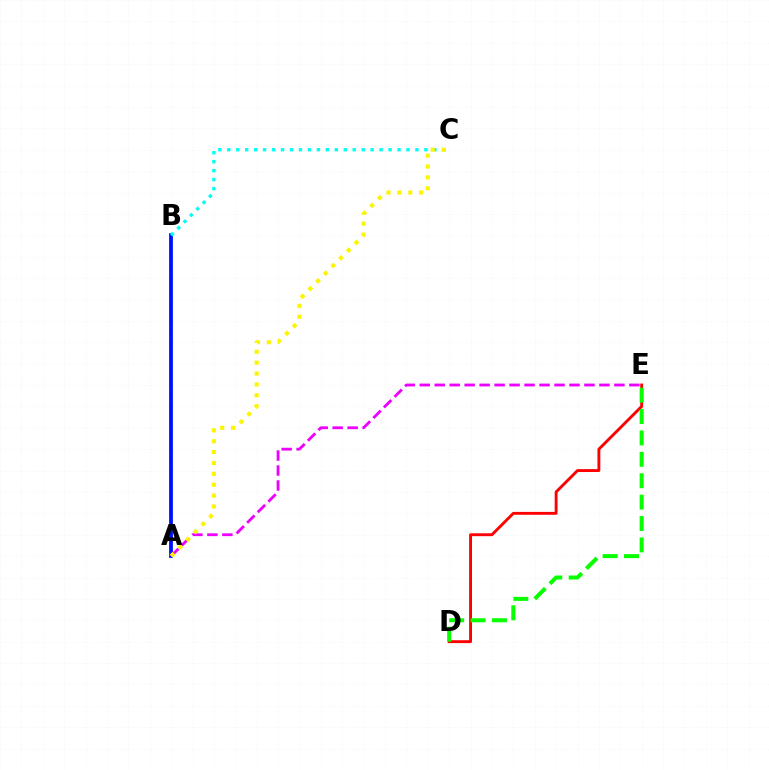{('D', 'E'): [{'color': '#ff0000', 'line_style': 'solid', 'thickness': 2.07}, {'color': '#08ff00', 'line_style': 'dashed', 'thickness': 2.91}], ('A', 'B'): [{'color': '#0010ff', 'line_style': 'solid', 'thickness': 2.73}], ('B', 'C'): [{'color': '#00fff6', 'line_style': 'dotted', 'thickness': 2.43}], ('A', 'E'): [{'color': '#ee00ff', 'line_style': 'dashed', 'thickness': 2.03}], ('A', 'C'): [{'color': '#fcf500', 'line_style': 'dotted', 'thickness': 2.96}]}